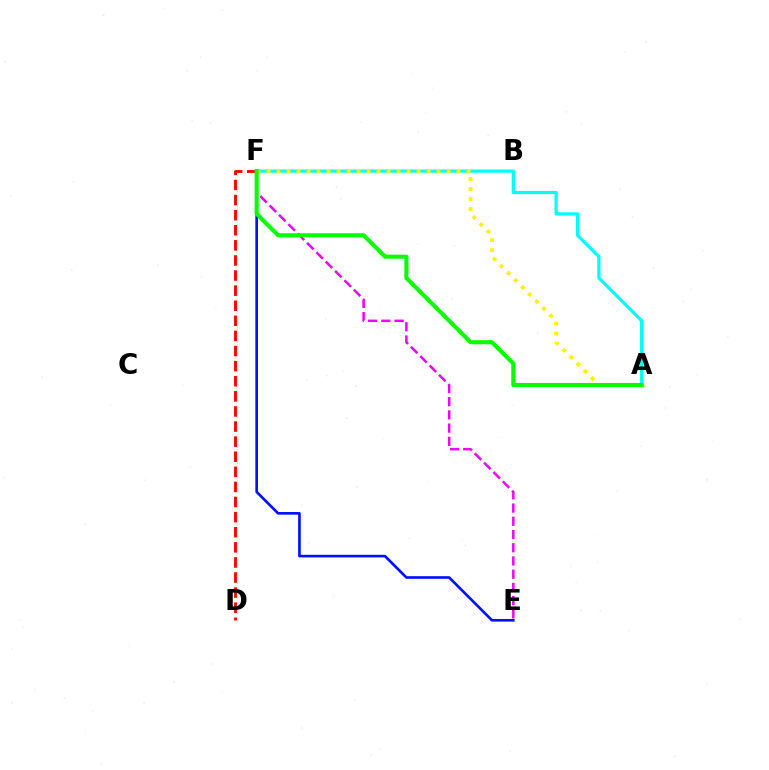{('E', 'F'): [{'color': '#0010ff', 'line_style': 'solid', 'thickness': 1.9}, {'color': '#ee00ff', 'line_style': 'dashed', 'thickness': 1.8}], ('D', 'F'): [{'color': '#ff0000', 'line_style': 'dashed', 'thickness': 2.05}], ('A', 'F'): [{'color': '#00fff6', 'line_style': 'solid', 'thickness': 2.32}, {'color': '#fcf500', 'line_style': 'dotted', 'thickness': 2.72}, {'color': '#08ff00', 'line_style': 'solid', 'thickness': 2.94}]}